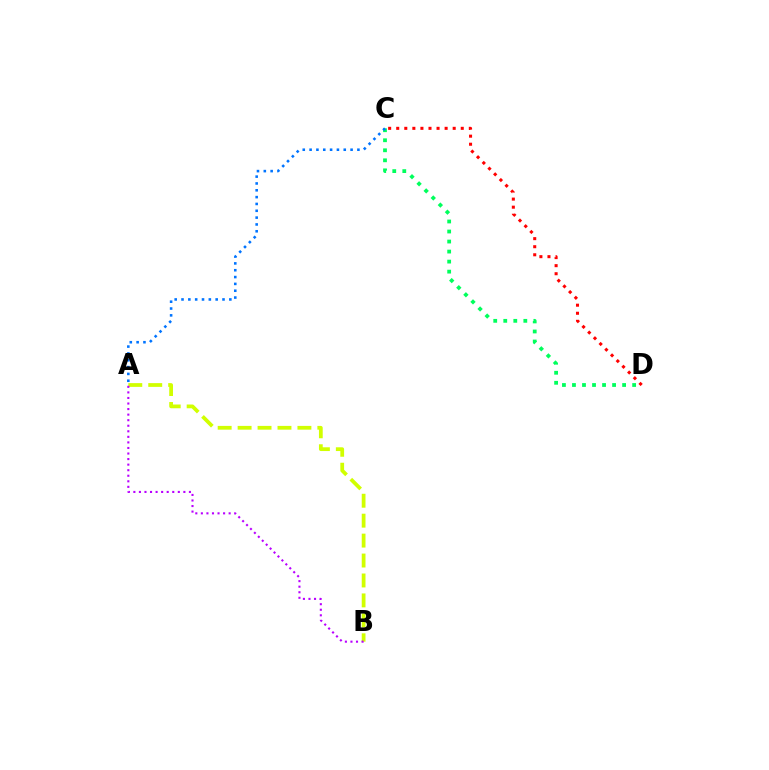{('C', 'D'): [{'color': '#ff0000', 'line_style': 'dotted', 'thickness': 2.19}, {'color': '#00ff5c', 'line_style': 'dotted', 'thickness': 2.72}], ('A', 'B'): [{'color': '#d1ff00', 'line_style': 'dashed', 'thickness': 2.71}, {'color': '#b900ff', 'line_style': 'dotted', 'thickness': 1.51}], ('A', 'C'): [{'color': '#0074ff', 'line_style': 'dotted', 'thickness': 1.86}]}